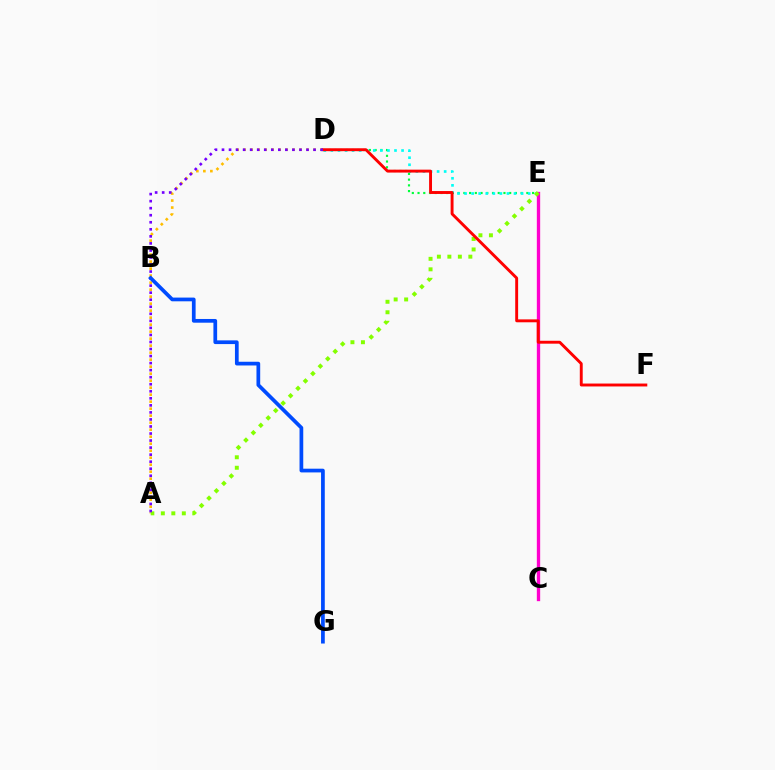{('D', 'E'): [{'color': '#00ff39', 'line_style': 'dotted', 'thickness': 1.56}, {'color': '#00fff6', 'line_style': 'dotted', 'thickness': 1.92}], ('C', 'E'): [{'color': '#ff00cf', 'line_style': 'solid', 'thickness': 2.4}], ('A', 'D'): [{'color': '#ffbd00', 'line_style': 'dotted', 'thickness': 1.9}, {'color': '#7200ff', 'line_style': 'dotted', 'thickness': 1.91}], ('A', 'E'): [{'color': '#84ff00', 'line_style': 'dotted', 'thickness': 2.85}], ('D', 'F'): [{'color': '#ff0000', 'line_style': 'solid', 'thickness': 2.09}], ('B', 'G'): [{'color': '#004bff', 'line_style': 'solid', 'thickness': 2.68}]}